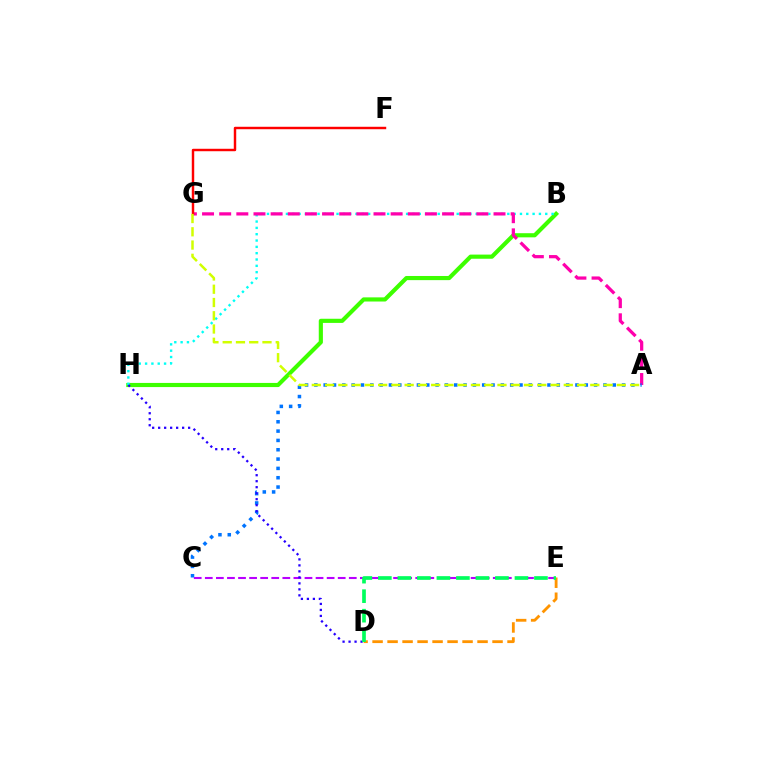{('C', 'E'): [{'color': '#b900ff', 'line_style': 'dashed', 'thickness': 1.5}], ('B', 'H'): [{'color': '#3dff00', 'line_style': 'solid', 'thickness': 2.98}, {'color': '#00fff6', 'line_style': 'dotted', 'thickness': 1.72}], ('A', 'G'): [{'color': '#ff00ac', 'line_style': 'dashed', 'thickness': 2.33}, {'color': '#d1ff00', 'line_style': 'dashed', 'thickness': 1.8}], ('A', 'C'): [{'color': '#0074ff', 'line_style': 'dotted', 'thickness': 2.53}], ('D', 'H'): [{'color': '#2500ff', 'line_style': 'dotted', 'thickness': 1.63}], ('D', 'E'): [{'color': '#ff9400', 'line_style': 'dashed', 'thickness': 2.04}, {'color': '#00ff5c', 'line_style': 'dashed', 'thickness': 2.65}], ('F', 'G'): [{'color': '#ff0000', 'line_style': 'solid', 'thickness': 1.76}]}